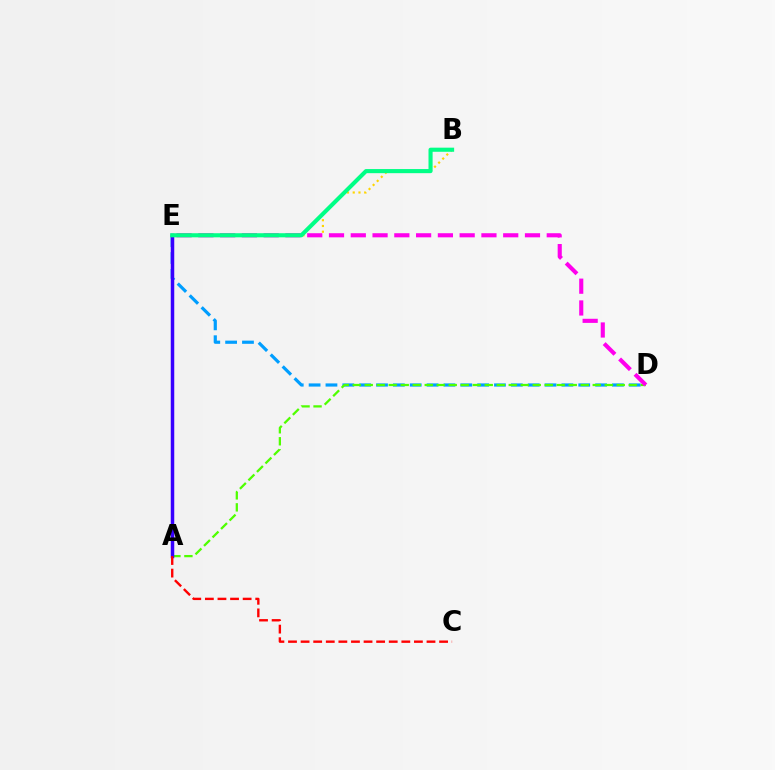{('B', 'E'): [{'color': '#ffd500', 'line_style': 'dotted', 'thickness': 1.56}, {'color': '#00ff86', 'line_style': 'solid', 'thickness': 2.96}], ('D', 'E'): [{'color': '#009eff', 'line_style': 'dashed', 'thickness': 2.29}, {'color': '#ff00ed', 'line_style': 'dashed', 'thickness': 2.96}], ('A', 'D'): [{'color': '#4fff00', 'line_style': 'dashed', 'thickness': 1.63}], ('A', 'E'): [{'color': '#3700ff', 'line_style': 'solid', 'thickness': 2.51}], ('A', 'C'): [{'color': '#ff0000', 'line_style': 'dashed', 'thickness': 1.71}]}